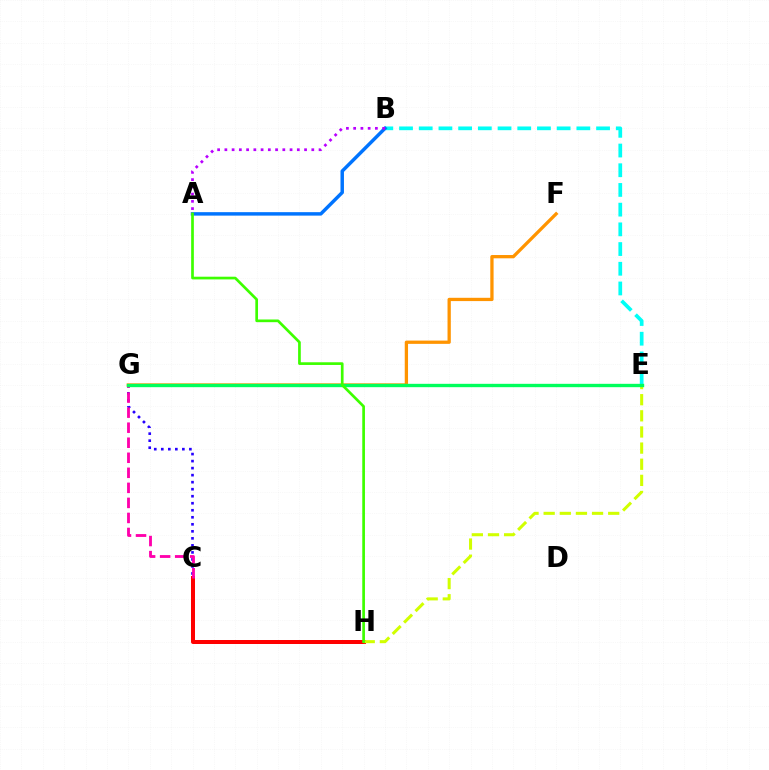{('B', 'E'): [{'color': '#00fff6', 'line_style': 'dashed', 'thickness': 2.68}], ('F', 'G'): [{'color': '#ff9400', 'line_style': 'solid', 'thickness': 2.36}], ('C', 'H'): [{'color': '#ff0000', 'line_style': 'solid', 'thickness': 2.88}], ('C', 'G'): [{'color': '#2500ff', 'line_style': 'dotted', 'thickness': 1.91}, {'color': '#ff00ac', 'line_style': 'dashed', 'thickness': 2.04}], ('E', 'H'): [{'color': '#d1ff00', 'line_style': 'dashed', 'thickness': 2.19}], ('A', 'B'): [{'color': '#0074ff', 'line_style': 'solid', 'thickness': 2.49}, {'color': '#b900ff', 'line_style': 'dotted', 'thickness': 1.97}], ('E', 'G'): [{'color': '#00ff5c', 'line_style': 'solid', 'thickness': 2.42}], ('A', 'H'): [{'color': '#3dff00', 'line_style': 'solid', 'thickness': 1.94}]}